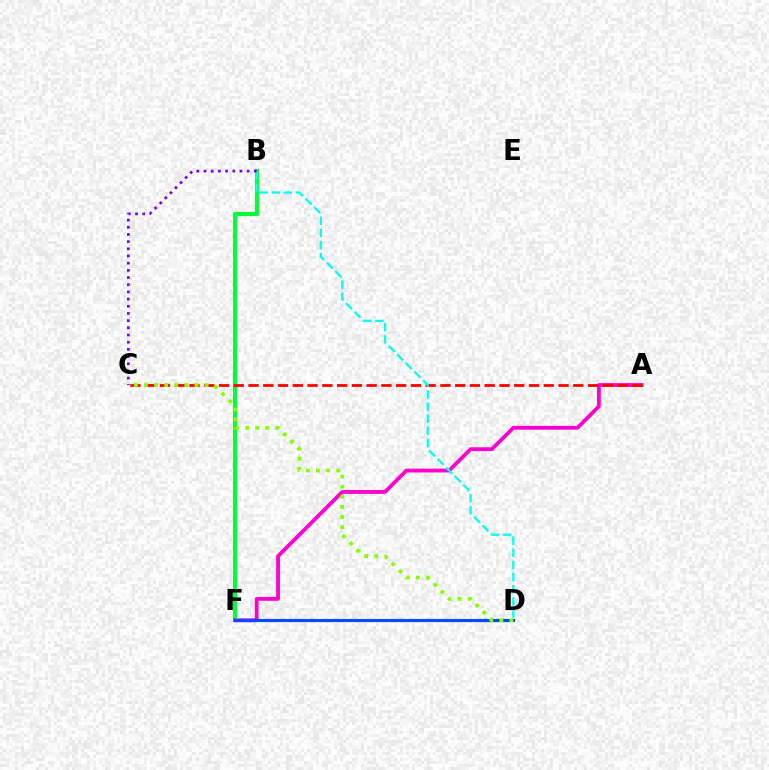{('B', 'F'): [{'color': '#00ff39', 'line_style': 'solid', 'thickness': 2.91}], ('D', 'F'): [{'color': '#ffbd00', 'line_style': 'solid', 'thickness': 2.0}, {'color': '#004bff', 'line_style': 'solid', 'thickness': 2.28}], ('A', 'F'): [{'color': '#ff00cf', 'line_style': 'solid', 'thickness': 2.74}], ('A', 'C'): [{'color': '#ff0000', 'line_style': 'dashed', 'thickness': 2.01}], ('C', 'D'): [{'color': '#84ff00', 'line_style': 'dotted', 'thickness': 2.75}], ('B', 'D'): [{'color': '#00fff6', 'line_style': 'dashed', 'thickness': 1.65}], ('B', 'C'): [{'color': '#7200ff', 'line_style': 'dotted', 'thickness': 1.95}]}